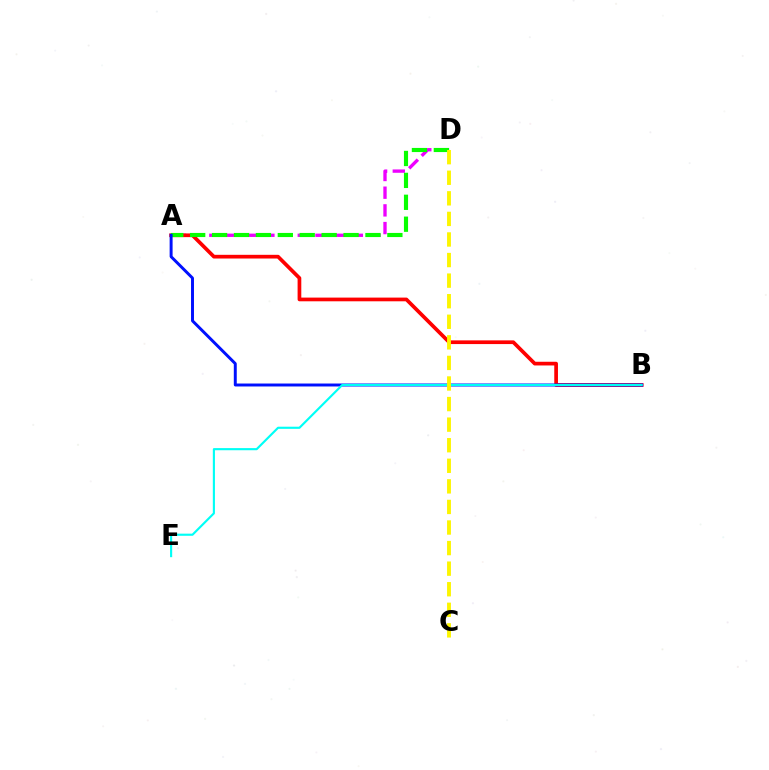{('A', 'D'): [{'color': '#ee00ff', 'line_style': 'dashed', 'thickness': 2.4}, {'color': '#08ff00', 'line_style': 'dashed', 'thickness': 2.98}], ('A', 'B'): [{'color': '#ff0000', 'line_style': 'solid', 'thickness': 2.67}, {'color': '#0010ff', 'line_style': 'solid', 'thickness': 2.13}], ('B', 'E'): [{'color': '#00fff6', 'line_style': 'solid', 'thickness': 1.54}], ('C', 'D'): [{'color': '#fcf500', 'line_style': 'dashed', 'thickness': 2.79}]}